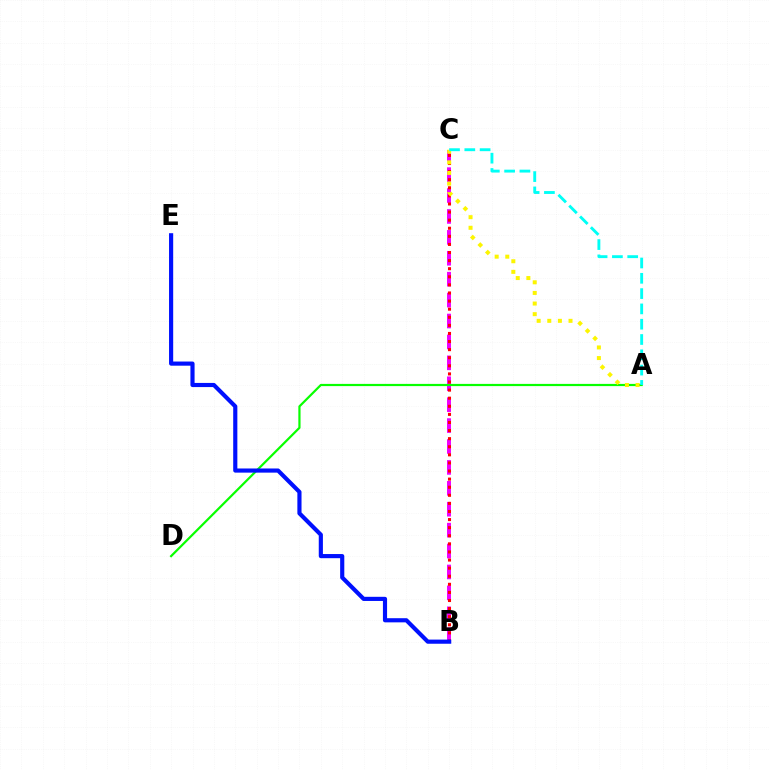{('B', 'C'): [{'color': '#ee00ff', 'line_style': 'dashed', 'thickness': 2.84}, {'color': '#ff0000', 'line_style': 'dotted', 'thickness': 2.2}], ('A', 'D'): [{'color': '#08ff00', 'line_style': 'solid', 'thickness': 1.59}], ('B', 'E'): [{'color': '#0010ff', 'line_style': 'solid', 'thickness': 2.99}], ('A', 'C'): [{'color': '#fcf500', 'line_style': 'dotted', 'thickness': 2.88}, {'color': '#00fff6', 'line_style': 'dashed', 'thickness': 2.08}]}